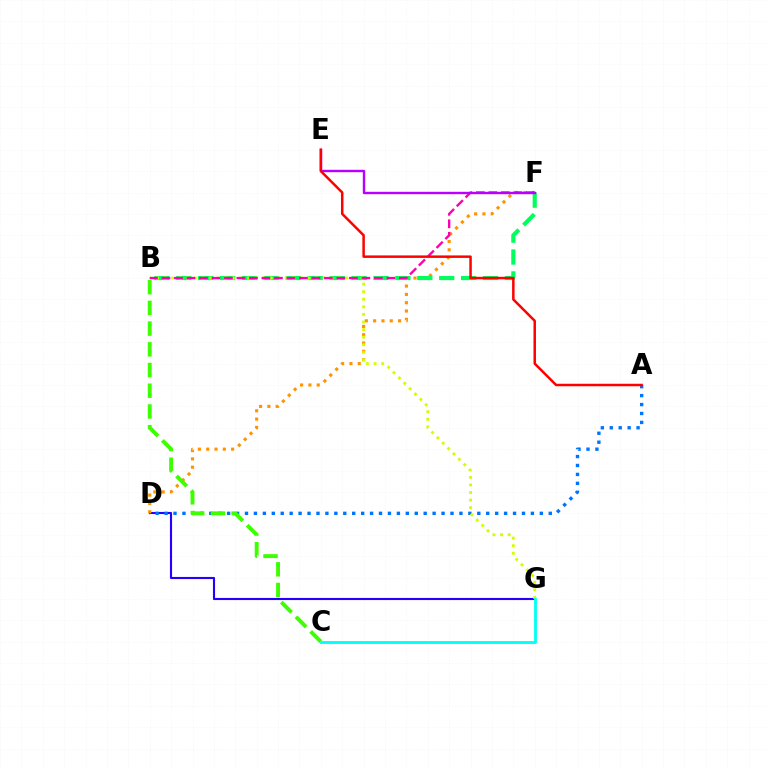{('D', 'G'): [{'color': '#2500ff', 'line_style': 'solid', 'thickness': 1.52}], ('D', 'F'): [{'color': '#ff9400', 'line_style': 'dotted', 'thickness': 2.26}], ('B', 'F'): [{'color': '#00ff5c', 'line_style': 'dashed', 'thickness': 2.98}, {'color': '#ff00ac', 'line_style': 'dashed', 'thickness': 1.7}], ('A', 'D'): [{'color': '#0074ff', 'line_style': 'dotted', 'thickness': 2.43}], ('B', 'C'): [{'color': '#3dff00', 'line_style': 'dashed', 'thickness': 2.81}], ('B', 'G'): [{'color': '#d1ff00', 'line_style': 'dotted', 'thickness': 2.06}], ('E', 'F'): [{'color': '#b900ff', 'line_style': 'solid', 'thickness': 1.73}], ('A', 'E'): [{'color': '#ff0000', 'line_style': 'solid', 'thickness': 1.79}], ('C', 'G'): [{'color': '#00fff6', 'line_style': 'solid', 'thickness': 2.03}]}